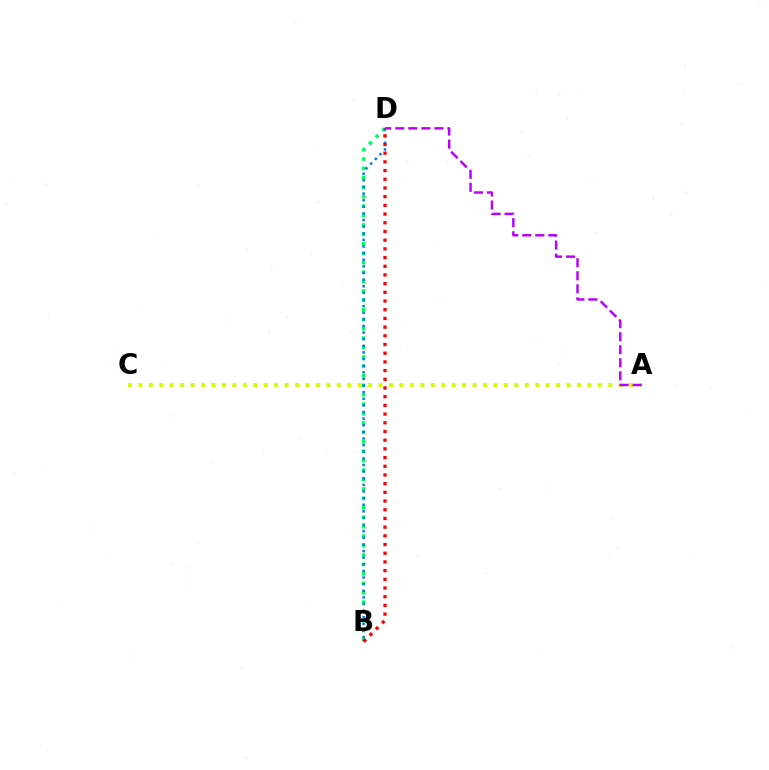{('B', 'D'): [{'color': '#00ff5c', 'line_style': 'dotted', 'thickness': 2.56}, {'color': '#0074ff', 'line_style': 'dotted', 'thickness': 1.8}, {'color': '#ff0000', 'line_style': 'dotted', 'thickness': 2.36}], ('A', 'C'): [{'color': '#d1ff00', 'line_style': 'dotted', 'thickness': 2.84}], ('A', 'D'): [{'color': '#b900ff', 'line_style': 'dashed', 'thickness': 1.77}]}